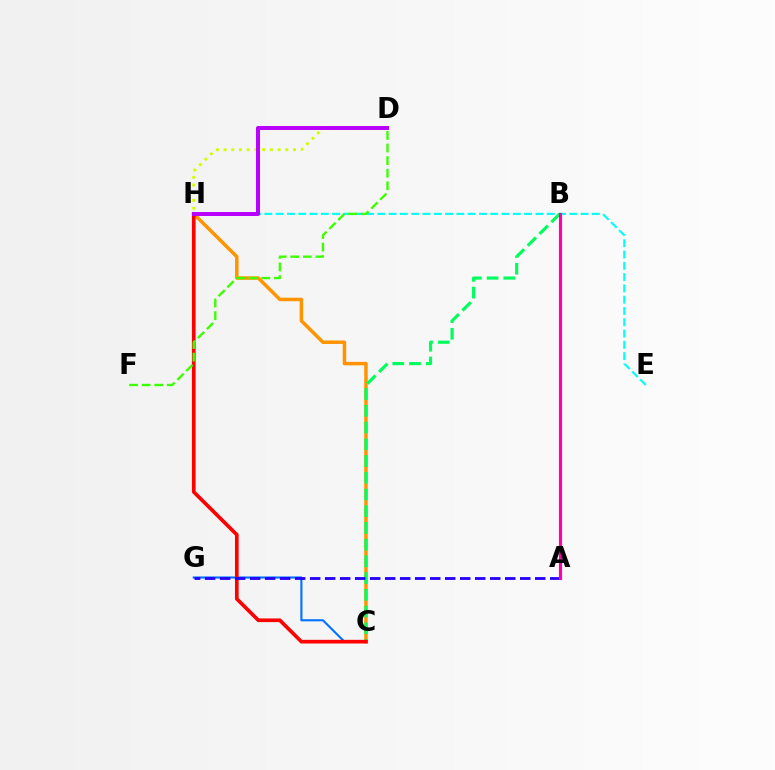{('C', 'H'): [{'color': '#ff9400', 'line_style': 'solid', 'thickness': 2.52}, {'color': '#ff0000', 'line_style': 'solid', 'thickness': 2.64}], ('C', 'G'): [{'color': '#0074ff', 'line_style': 'solid', 'thickness': 1.52}], ('E', 'H'): [{'color': '#00fff6', 'line_style': 'dashed', 'thickness': 1.53}], ('D', 'H'): [{'color': '#d1ff00', 'line_style': 'dotted', 'thickness': 2.1}, {'color': '#b900ff', 'line_style': 'solid', 'thickness': 2.87}], ('B', 'C'): [{'color': '#00ff5c', 'line_style': 'dashed', 'thickness': 2.27}], ('A', 'G'): [{'color': '#2500ff', 'line_style': 'dashed', 'thickness': 2.04}], ('D', 'F'): [{'color': '#3dff00', 'line_style': 'dashed', 'thickness': 1.71}], ('A', 'B'): [{'color': '#ff00ac', 'line_style': 'solid', 'thickness': 2.26}]}